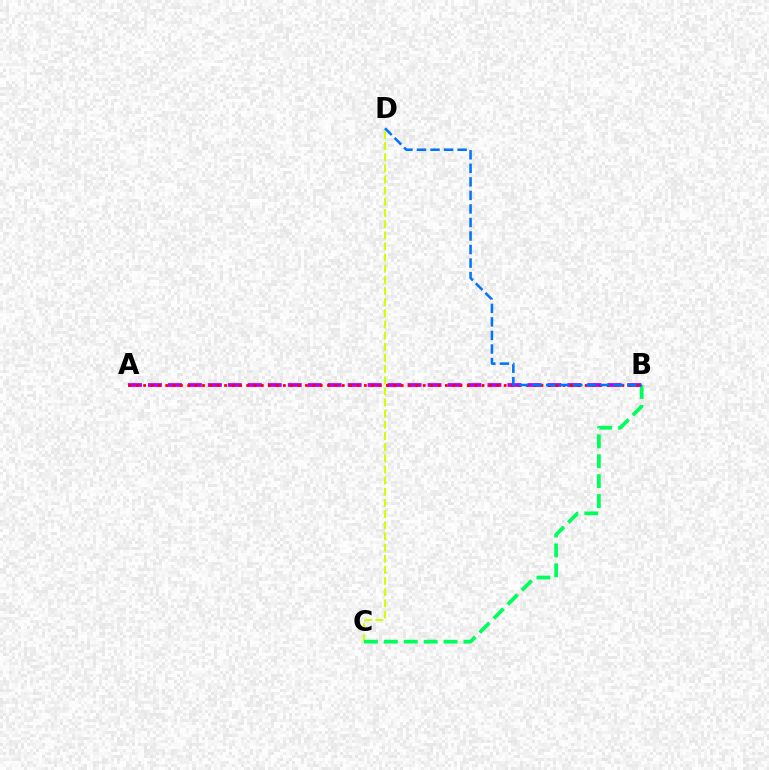{('C', 'D'): [{'color': '#d1ff00', 'line_style': 'dashed', 'thickness': 1.52}], ('B', 'C'): [{'color': '#00ff5c', 'line_style': 'dashed', 'thickness': 2.7}], ('A', 'B'): [{'color': '#b900ff', 'line_style': 'dashed', 'thickness': 2.71}, {'color': '#ff0000', 'line_style': 'dotted', 'thickness': 2.0}], ('B', 'D'): [{'color': '#0074ff', 'line_style': 'dashed', 'thickness': 1.84}]}